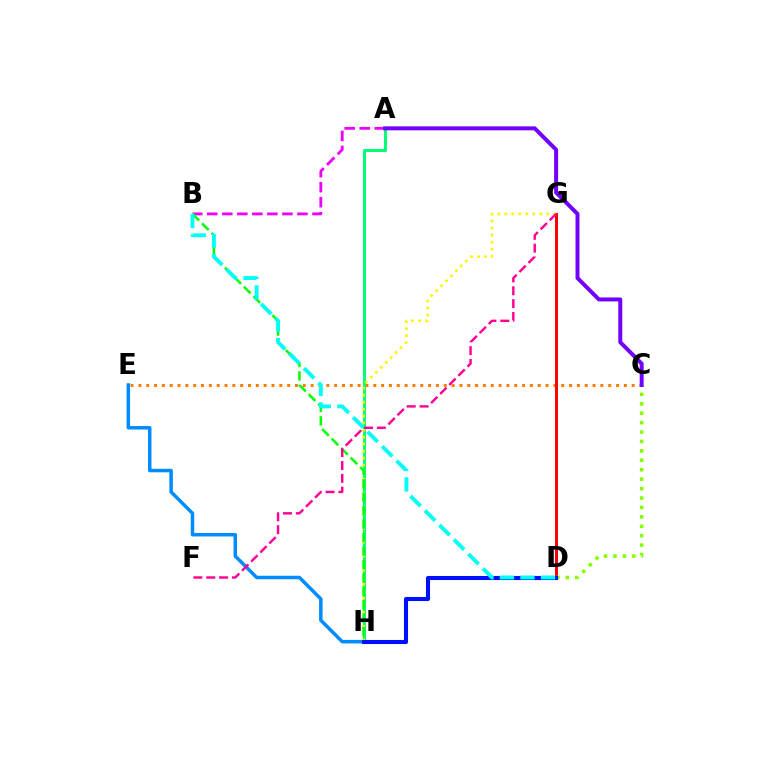{('C', 'E'): [{'color': '#ff7c00', 'line_style': 'dotted', 'thickness': 2.13}], ('E', 'H'): [{'color': '#008cff', 'line_style': 'solid', 'thickness': 2.51}], ('D', 'G'): [{'color': '#ff0000', 'line_style': 'solid', 'thickness': 2.15}], ('A', 'H'): [{'color': '#00ff74', 'line_style': 'solid', 'thickness': 2.14}], ('A', 'B'): [{'color': '#ee00ff', 'line_style': 'dashed', 'thickness': 2.04}], ('C', 'D'): [{'color': '#84ff00', 'line_style': 'dotted', 'thickness': 2.56}], ('G', 'H'): [{'color': '#fcf500', 'line_style': 'dotted', 'thickness': 1.9}], ('B', 'H'): [{'color': '#08ff00', 'line_style': 'dashed', 'thickness': 1.83}], ('D', 'H'): [{'color': '#0010ff', 'line_style': 'solid', 'thickness': 2.93}], ('B', 'D'): [{'color': '#00fff6', 'line_style': 'dashed', 'thickness': 2.79}], ('A', 'C'): [{'color': '#7200ff', 'line_style': 'solid', 'thickness': 2.85}], ('F', 'G'): [{'color': '#ff0094', 'line_style': 'dashed', 'thickness': 1.75}]}